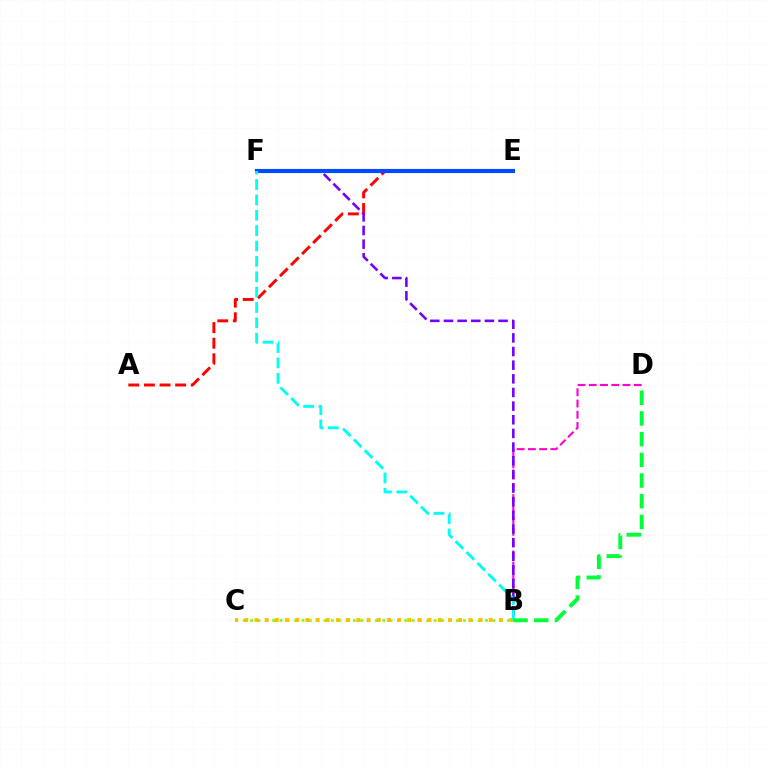{('B', 'D'): [{'color': '#ff00cf', 'line_style': 'dashed', 'thickness': 1.53}, {'color': '#00ff39', 'line_style': 'dashed', 'thickness': 2.81}], ('B', 'C'): [{'color': '#84ff00', 'line_style': 'dotted', 'thickness': 1.99}, {'color': '#ffbd00', 'line_style': 'dotted', 'thickness': 2.77}], ('A', 'E'): [{'color': '#ff0000', 'line_style': 'dashed', 'thickness': 2.12}], ('B', 'F'): [{'color': '#7200ff', 'line_style': 'dashed', 'thickness': 1.85}, {'color': '#00fff6', 'line_style': 'dashed', 'thickness': 2.09}], ('E', 'F'): [{'color': '#004bff', 'line_style': 'solid', 'thickness': 2.97}]}